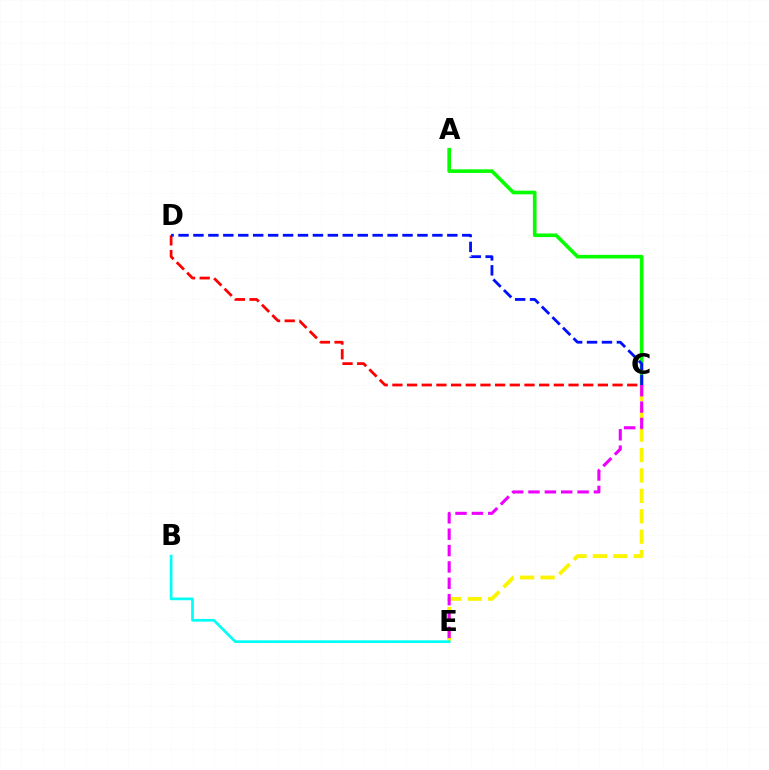{('C', 'E'): [{'color': '#fcf500', 'line_style': 'dashed', 'thickness': 2.77}, {'color': '#ee00ff', 'line_style': 'dashed', 'thickness': 2.22}], ('B', 'E'): [{'color': '#00fff6', 'line_style': 'solid', 'thickness': 1.94}], ('C', 'D'): [{'color': '#ff0000', 'line_style': 'dashed', 'thickness': 1.99}, {'color': '#0010ff', 'line_style': 'dashed', 'thickness': 2.03}], ('A', 'C'): [{'color': '#08ff00', 'line_style': 'solid', 'thickness': 2.62}]}